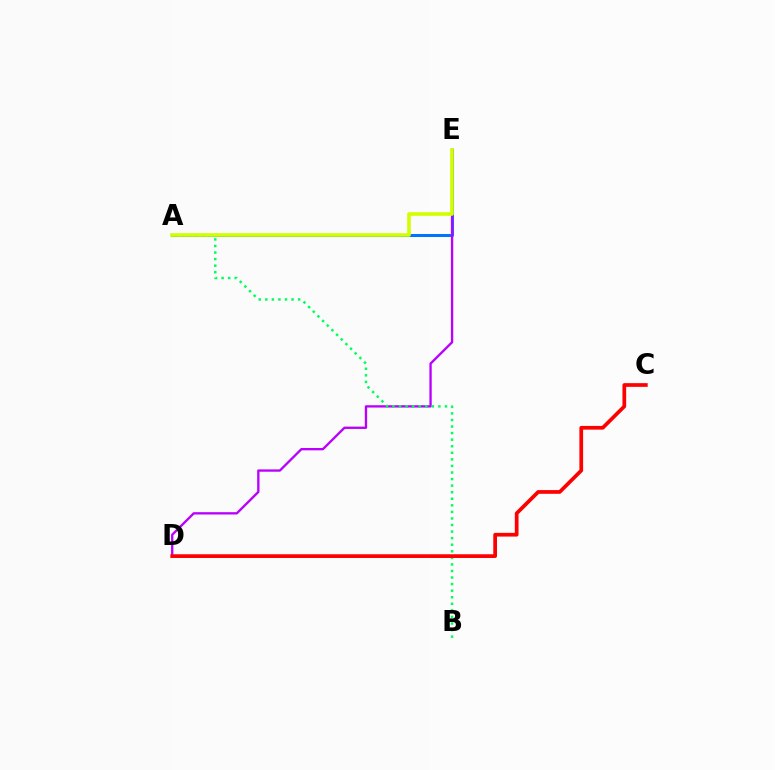{('A', 'E'): [{'color': '#0074ff', 'line_style': 'solid', 'thickness': 2.19}, {'color': '#d1ff00', 'line_style': 'solid', 'thickness': 2.62}], ('D', 'E'): [{'color': '#b900ff', 'line_style': 'solid', 'thickness': 1.68}], ('A', 'B'): [{'color': '#00ff5c', 'line_style': 'dotted', 'thickness': 1.78}], ('C', 'D'): [{'color': '#ff0000', 'line_style': 'solid', 'thickness': 2.67}]}